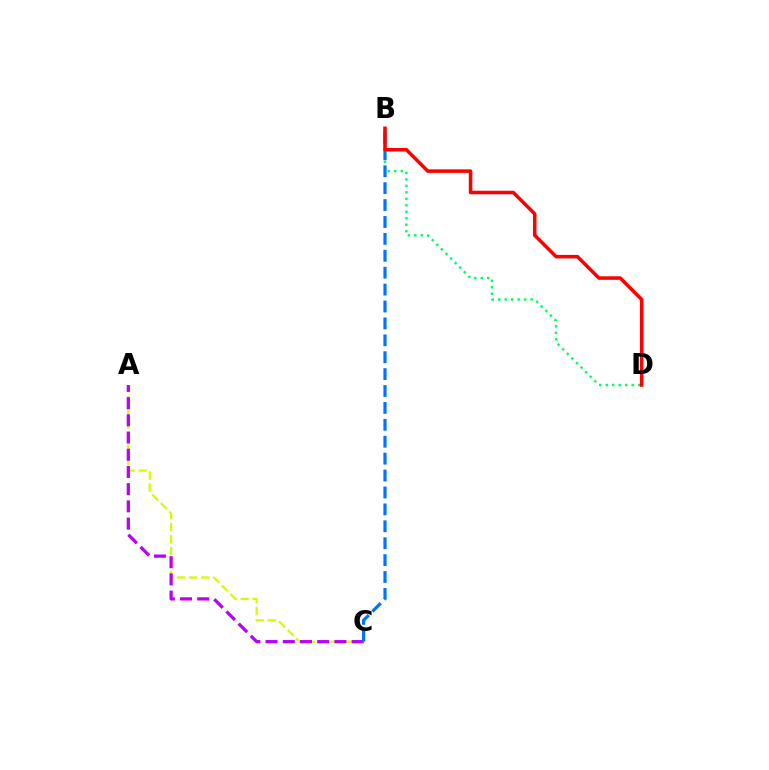{('A', 'C'): [{'color': '#d1ff00', 'line_style': 'dashed', 'thickness': 1.64}, {'color': '#b900ff', 'line_style': 'dashed', 'thickness': 2.34}], ('B', 'D'): [{'color': '#00ff5c', 'line_style': 'dotted', 'thickness': 1.76}, {'color': '#ff0000', 'line_style': 'solid', 'thickness': 2.54}], ('B', 'C'): [{'color': '#0074ff', 'line_style': 'dashed', 'thickness': 2.3}]}